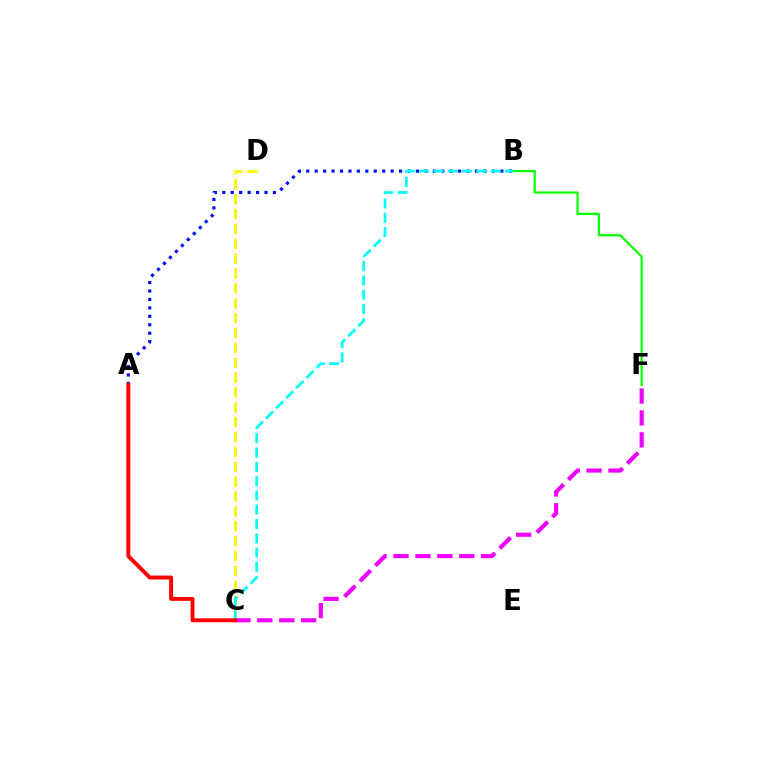{('B', 'F'): [{'color': '#08ff00', 'line_style': 'solid', 'thickness': 1.58}], ('A', 'B'): [{'color': '#0010ff', 'line_style': 'dotted', 'thickness': 2.29}], ('C', 'D'): [{'color': '#fcf500', 'line_style': 'dashed', 'thickness': 2.02}], ('C', 'F'): [{'color': '#ee00ff', 'line_style': 'dashed', 'thickness': 2.98}], ('B', 'C'): [{'color': '#00fff6', 'line_style': 'dashed', 'thickness': 1.94}], ('A', 'C'): [{'color': '#ff0000', 'line_style': 'solid', 'thickness': 2.82}]}